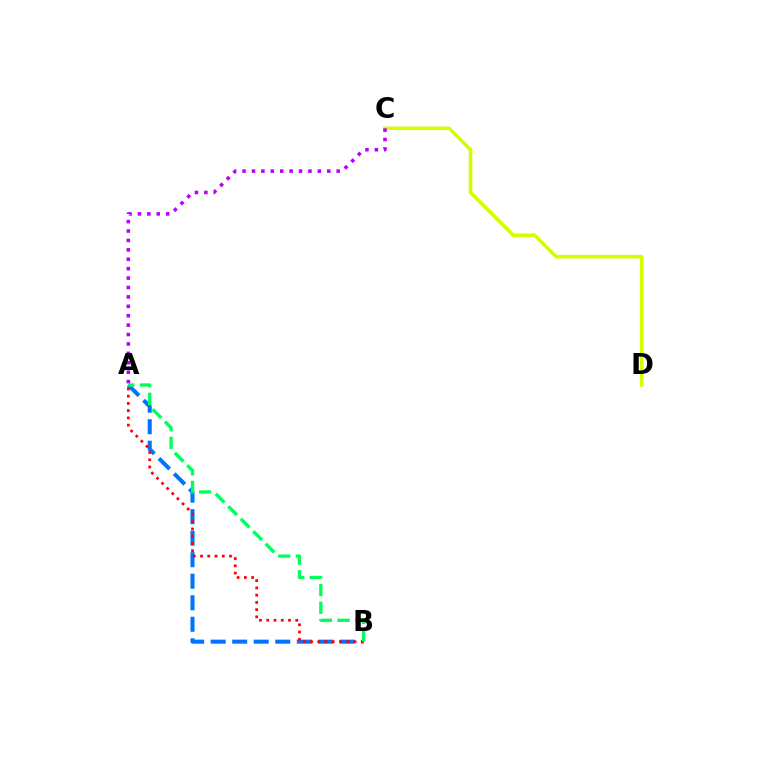{('C', 'D'): [{'color': '#d1ff00', 'line_style': 'solid', 'thickness': 2.57}], ('A', 'B'): [{'color': '#0074ff', 'line_style': 'dashed', 'thickness': 2.92}, {'color': '#ff0000', 'line_style': 'dotted', 'thickness': 1.97}, {'color': '#00ff5c', 'line_style': 'dashed', 'thickness': 2.4}], ('A', 'C'): [{'color': '#b900ff', 'line_style': 'dotted', 'thickness': 2.56}]}